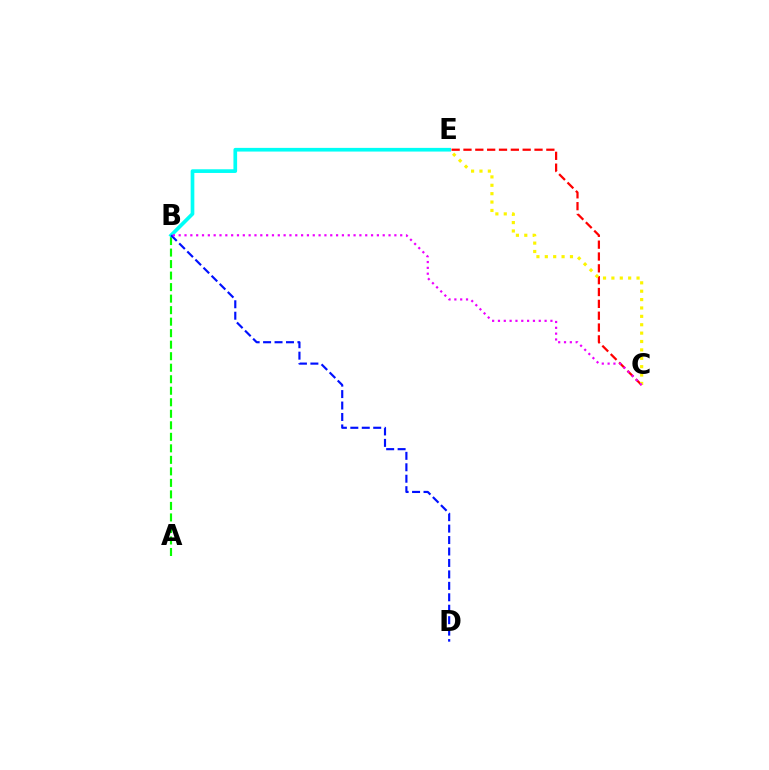{('A', 'B'): [{'color': '#08ff00', 'line_style': 'dashed', 'thickness': 1.56}], ('C', 'E'): [{'color': '#ff0000', 'line_style': 'dashed', 'thickness': 1.61}, {'color': '#fcf500', 'line_style': 'dotted', 'thickness': 2.28}], ('B', 'E'): [{'color': '#00fff6', 'line_style': 'solid', 'thickness': 2.65}], ('B', 'D'): [{'color': '#0010ff', 'line_style': 'dashed', 'thickness': 1.56}], ('B', 'C'): [{'color': '#ee00ff', 'line_style': 'dotted', 'thickness': 1.58}]}